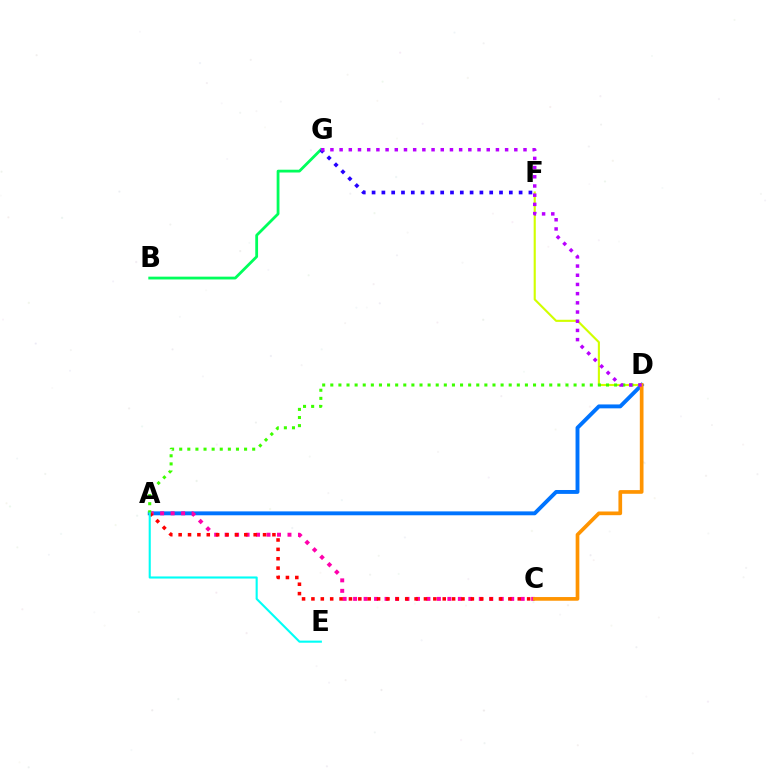{('A', 'D'): [{'color': '#0074ff', 'line_style': 'solid', 'thickness': 2.8}, {'color': '#3dff00', 'line_style': 'dotted', 'thickness': 2.2}], ('D', 'F'): [{'color': '#d1ff00', 'line_style': 'solid', 'thickness': 1.53}], ('A', 'C'): [{'color': '#ff00ac', 'line_style': 'dotted', 'thickness': 2.85}, {'color': '#ff0000', 'line_style': 'dotted', 'thickness': 2.55}], ('B', 'G'): [{'color': '#00ff5c', 'line_style': 'solid', 'thickness': 2.01}], ('C', 'D'): [{'color': '#ff9400', 'line_style': 'solid', 'thickness': 2.66}], ('F', 'G'): [{'color': '#2500ff', 'line_style': 'dotted', 'thickness': 2.66}], ('D', 'G'): [{'color': '#b900ff', 'line_style': 'dotted', 'thickness': 2.5}], ('A', 'E'): [{'color': '#00fff6', 'line_style': 'solid', 'thickness': 1.52}]}